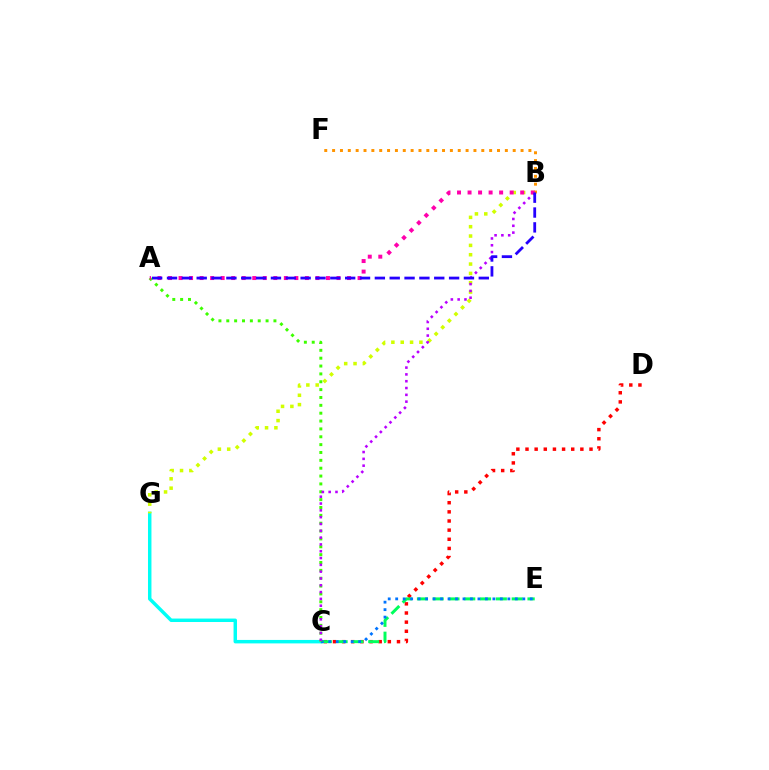{('C', 'G'): [{'color': '#00fff6', 'line_style': 'solid', 'thickness': 2.49}], ('B', 'G'): [{'color': '#d1ff00', 'line_style': 'dotted', 'thickness': 2.54}], ('C', 'D'): [{'color': '#ff0000', 'line_style': 'dotted', 'thickness': 2.48}], ('C', 'E'): [{'color': '#00ff5c', 'line_style': 'dashed', 'thickness': 2.15}, {'color': '#0074ff', 'line_style': 'dotted', 'thickness': 2.03}], ('B', 'F'): [{'color': '#ff9400', 'line_style': 'dotted', 'thickness': 2.13}], ('A', 'C'): [{'color': '#3dff00', 'line_style': 'dotted', 'thickness': 2.14}], ('B', 'C'): [{'color': '#b900ff', 'line_style': 'dotted', 'thickness': 1.85}], ('A', 'B'): [{'color': '#ff00ac', 'line_style': 'dotted', 'thickness': 2.86}, {'color': '#2500ff', 'line_style': 'dashed', 'thickness': 2.02}]}